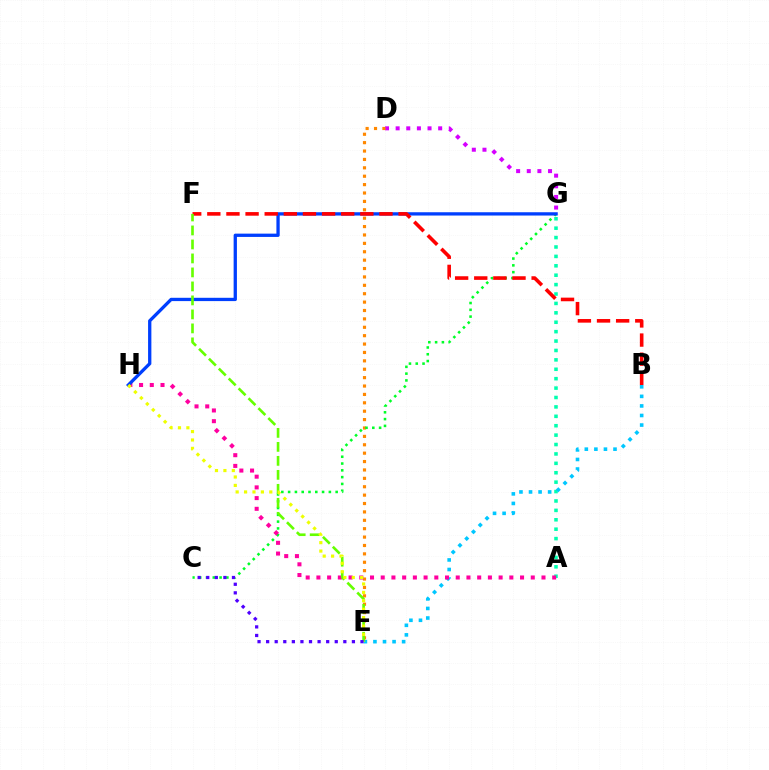{('A', 'G'): [{'color': '#00ffaf', 'line_style': 'dotted', 'thickness': 2.56}], ('D', 'G'): [{'color': '#d600ff', 'line_style': 'dotted', 'thickness': 2.89}], ('B', 'E'): [{'color': '#00c7ff', 'line_style': 'dotted', 'thickness': 2.6}], ('D', 'E'): [{'color': '#ff8800', 'line_style': 'dotted', 'thickness': 2.28}], ('C', 'G'): [{'color': '#00ff27', 'line_style': 'dotted', 'thickness': 1.85}], ('A', 'H'): [{'color': '#ff00a0', 'line_style': 'dotted', 'thickness': 2.91}], ('G', 'H'): [{'color': '#003fff', 'line_style': 'solid', 'thickness': 2.37}], ('B', 'F'): [{'color': '#ff0000', 'line_style': 'dashed', 'thickness': 2.6}], ('E', 'F'): [{'color': '#66ff00', 'line_style': 'dashed', 'thickness': 1.9}], ('E', 'H'): [{'color': '#eeff00', 'line_style': 'dotted', 'thickness': 2.28}], ('C', 'E'): [{'color': '#4f00ff', 'line_style': 'dotted', 'thickness': 2.33}]}